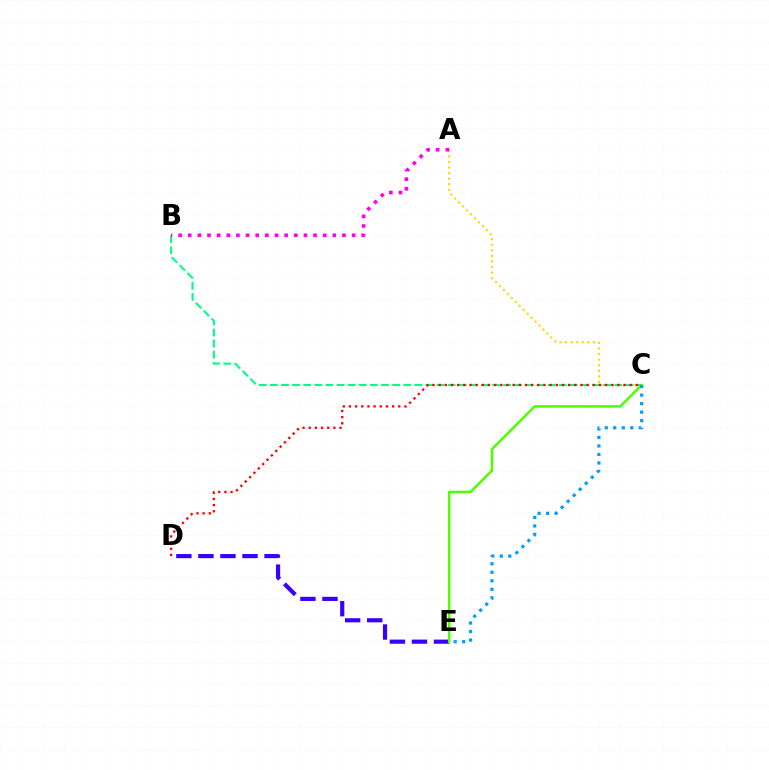{('D', 'E'): [{'color': '#3700ff', 'line_style': 'dashed', 'thickness': 2.99}], ('A', 'C'): [{'color': '#ffd500', 'line_style': 'dotted', 'thickness': 1.52}], ('B', 'C'): [{'color': '#00ff86', 'line_style': 'dashed', 'thickness': 1.51}], ('C', 'E'): [{'color': '#4fff00', 'line_style': 'solid', 'thickness': 1.81}, {'color': '#009eff', 'line_style': 'dotted', 'thickness': 2.31}], ('C', 'D'): [{'color': '#ff0000', 'line_style': 'dotted', 'thickness': 1.67}], ('A', 'B'): [{'color': '#ff00ed', 'line_style': 'dotted', 'thickness': 2.62}]}